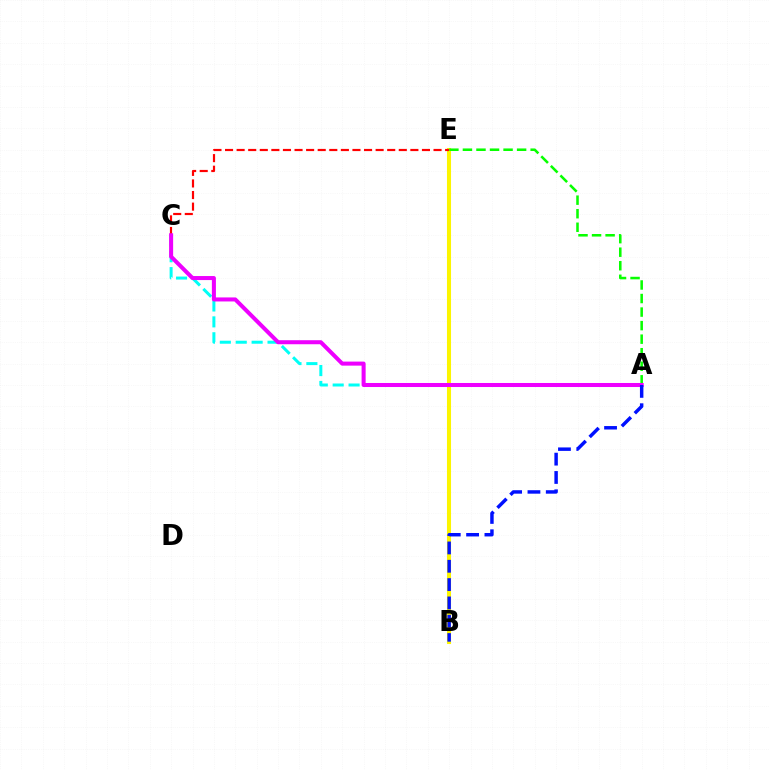{('B', 'E'): [{'color': '#fcf500', 'line_style': 'solid', 'thickness': 2.92}], ('A', 'C'): [{'color': '#00fff6', 'line_style': 'dashed', 'thickness': 2.16}, {'color': '#ee00ff', 'line_style': 'solid', 'thickness': 2.9}], ('C', 'E'): [{'color': '#ff0000', 'line_style': 'dashed', 'thickness': 1.57}], ('A', 'E'): [{'color': '#08ff00', 'line_style': 'dashed', 'thickness': 1.84}], ('A', 'B'): [{'color': '#0010ff', 'line_style': 'dashed', 'thickness': 2.49}]}